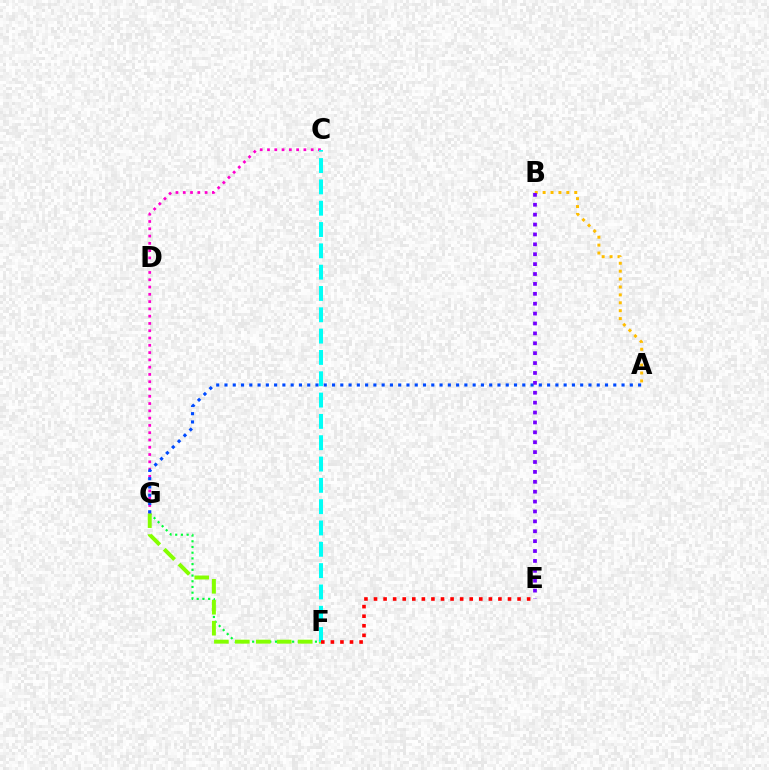{('A', 'B'): [{'color': '#ffbd00', 'line_style': 'dotted', 'thickness': 2.15}], ('F', 'G'): [{'color': '#00ff39', 'line_style': 'dotted', 'thickness': 1.55}, {'color': '#84ff00', 'line_style': 'dashed', 'thickness': 2.85}], ('C', 'G'): [{'color': '#ff00cf', 'line_style': 'dotted', 'thickness': 1.98}], ('A', 'G'): [{'color': '#004bff', 'line_style': 'dotted', 'thickness': 2.25}], ('C', 'F'): [{'color': '#00fff6', 'line_style': 'dashed', 'thickness': 2.9}], ('E', 'F'): [{'color': '#ff0000', 'line_style': 'dotted', 'thickness': 2.6}], ('B', 'E'): [{'color': '#7200ff', 'line_style': 'dotted', 'thickness': 2.69}]}